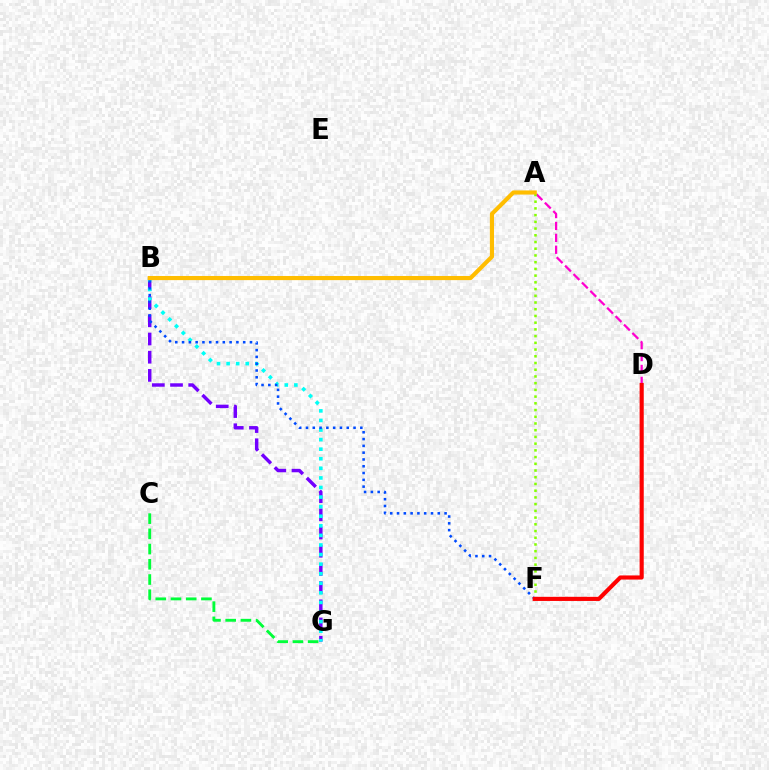{('B', 'G'): [{'color': '#7200ff', 'line_style': 'dashed', 'thickness': 2.47}, {'color': '#00fff6', 'line_style': 'dotted', 'thickness': 2.6}], ('C', 'G'): [{'color': '#00ff39', 'line_style': 'dashed', 'thickness': 2.07}], ('A', 'D'): [{'color': '#ff00cf', 'line_style': 'dashed', 'thickness': 1.62}], ('B', 'F'): [{'color': '#004bff', 'line_style': 'dotted', 'thickness': 1.85}], ('A', 'F'): [{'color': '#84ff00', 'line_style': 'dotted', 'thickness': 1.83}], ('A', 'B'): [{'color': '#ffbd00', 'line_style': 'solid', 'thickness': 2.98}], ('D', 'F'): [{'color': '#ff0000', 'line_style': 'solid', 'thickness': 2.97}]}